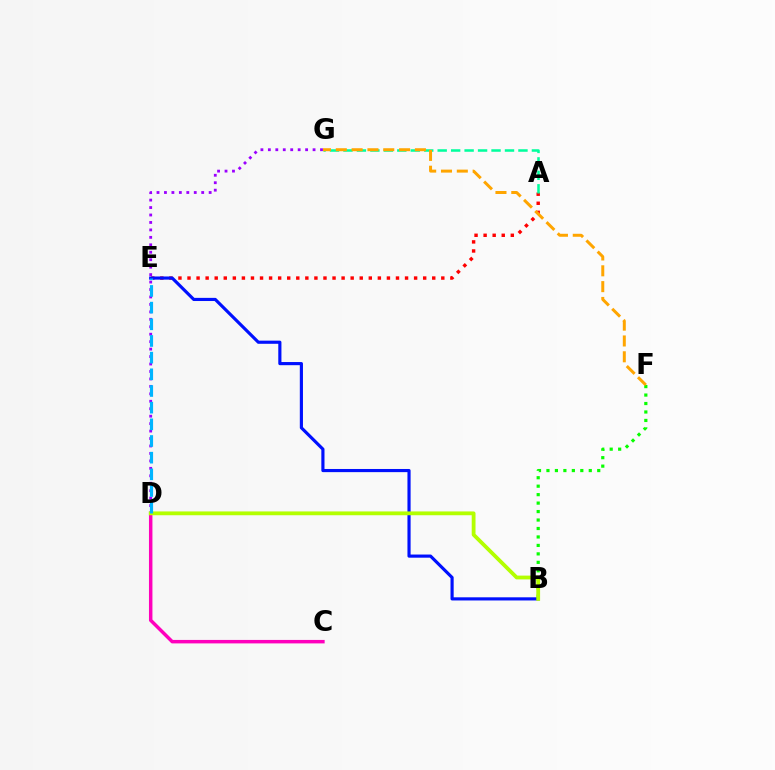{('C', 'D'): [{'color': '#ff00bd', 'line_style': 'solid', 'thickness': 2.49}], ('A', 'E'): [{'color': '#ff0000', 'line_style': 'dotted', 'thickness': 2.46}], ('B', 'F'): [{'color': '#08ff00', 'line_style': 'dotted', 'thickness': 2.3}], ('A', 'G'): [{'color': '#00ff9d', 'line_style': 'dashed', 'thickness': 1.83}], ('B', 'E'): [{'color': '#0010ff', 'line_style': 'solid', 'thickness': 2.27}], ('F', 'G'): [{'color': '#ffa500', 'line_style': 'dashed', 'thickness': 2.15}], ('D', 'G'): [{'color': '#9b00ff', 'line_style': 'dotted', 'thickness': 2.02}], ('B', 'D'): [{'color': '#b3ff00', 'line_style': 'solid', 'thickness': 2.74}], ('D', 'E'): [{'color': '#00b5ff', 'line_style': 'dashed', 'thickness': 2.26}]}